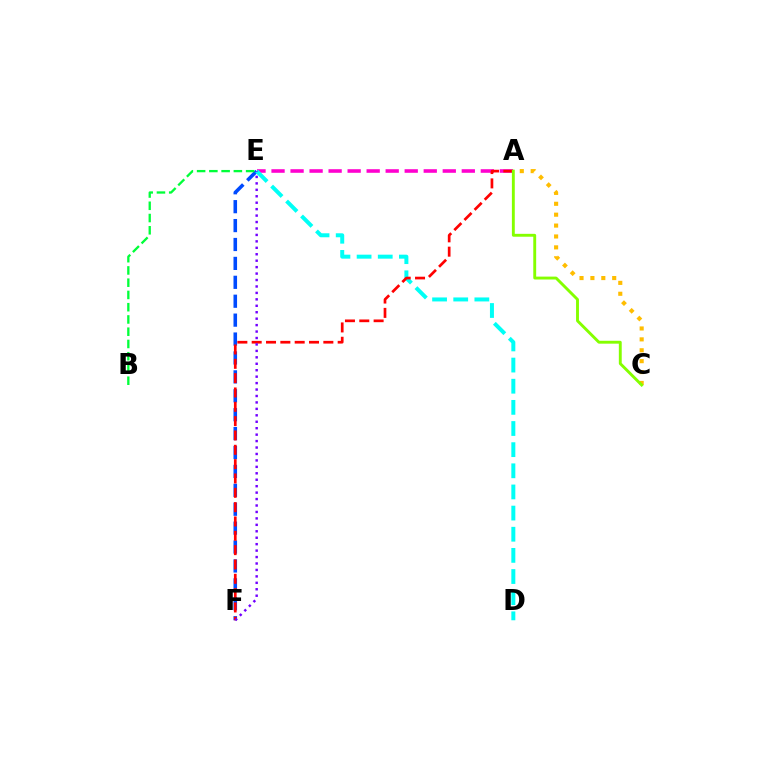{('A', 'C'): [{'color': '#ffbd00', 'line_style': 'dotted', 'thickness': 2.96}, {'color': '#84ff00', 'line_style': 'solid', 'thickness': 2.08}], ('E', 'F'): [{'color': '#004bff', 'line_style': 'dashed', 'thickness': 2.57}, {'color': '#7200ff', 'line_style': 'dotted', 'thickness': 1.75}], ('A', 'E'): [{'color': '#ff00cf', 'line_style': 'dashed', 'thickness': 2.58}], ('D', 'E'): [{'color': '#00fff6', 'line_style': 'dashed', 'thickness': 2.87}], ('A', 'F'): [{'color': '#ff0000', 'line_style': 'dashed', 'thickness': 1.95}], ('B', 'E'): [{'color': '#00ff39', 'line_style': 'dashed', 'thickness': 1.66}]}